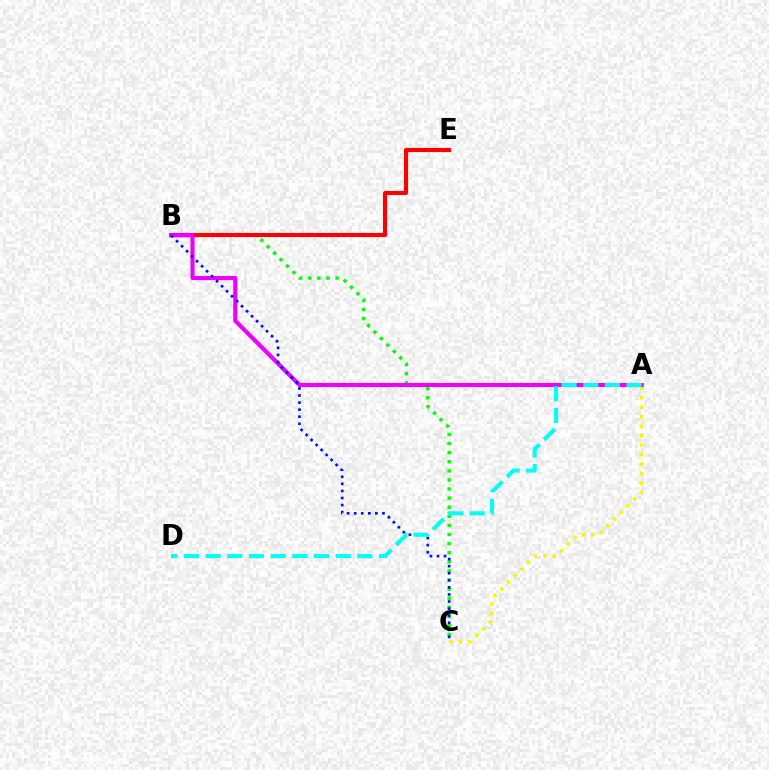{('B', 'C'): [{'color': '#08ff00', 'line_style': 'dotted', 'thickness': 2.47}, {'color': '#0010ff', 'line_style': 'dotted', 'thickness': 1.92}], ('A', 'C'): [{'color': '#fcf500', 'line_style': 'dotted', 'thickness': 2.57}], ('B', 'E'): [{'color': '#ff0000', 'line_style': 'solid', 'thickness': 2.96}], ('A', 'B'): [{'color': '#ee00ff', 'line_style': 'solid', 'thickness': 2.96}], ('A', 'D'): [{'color': '#00fff6', 'line_style': 'dashed', 'thickness': 2.95}]}